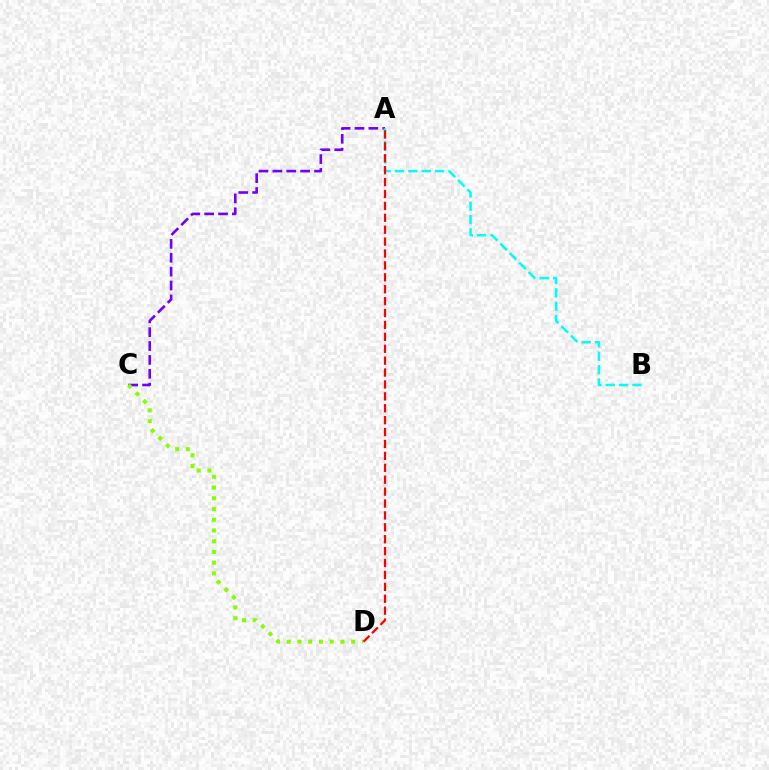{('A', 'C'): [{'color': '#7200ff', 'line_style': 'dashed', 'thickness': 1.89}], ('C', 'D'): [{'color': '#84ff00', 'line_style': 'dotted', 'thickness': 2.92}], ('A', 'B'): [{'color': '#00fff6', 'line_style': 'dashed', 'thickness': 1.82}], ('A', 'D'): [{'color': '#ff0000', 'line_style': 'dashed', 'thickness': 1.62}]}